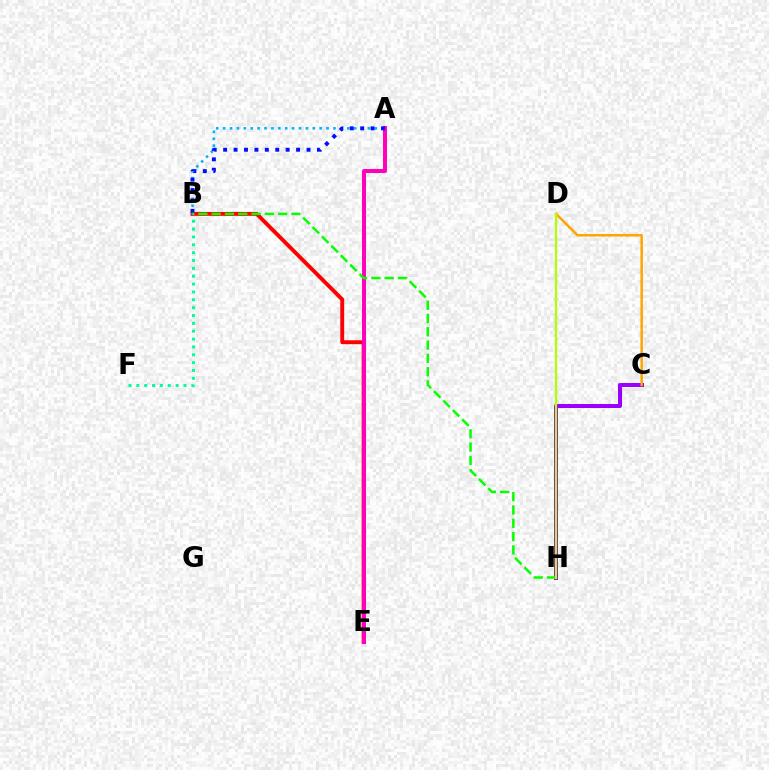{('B', 'E'): [{'color': '#ff0000', 'line_style': 'solid', 'thickness': 2.81}], ('A', 'E'): [{'color': '#ff00bd', 'line_style': 'solid', 'thickness': 2.86}], ('C', 'H'): [{'color': '#9b00ff', 'line_style': 'solid', 'thickness': 2.88}], ('A', 'B'): [{'color': '#00b5ff', 'line_style': 'dotted', 'thickness': 1.87}, {'color': '#0010ff', 'line_style': 'dotted', 'thickness': 2.83}], ('C', 'D'): [{'color': '#ffa500', 'line_style': 'solid', 'thickness': 1.79}], ('B', 'H'): [{'color': '#08ff00', 'line_style': 'dashed', 'thickness': 1.81}], ('B', 'F'): [{'color': '#00ff9d', 'line_style': 'dotted', 'thickness': 2.13}], ('D', 'H'): [{'color': '#b3ff00', 'line_style': 'solid', 'thickness': 1.62}]}